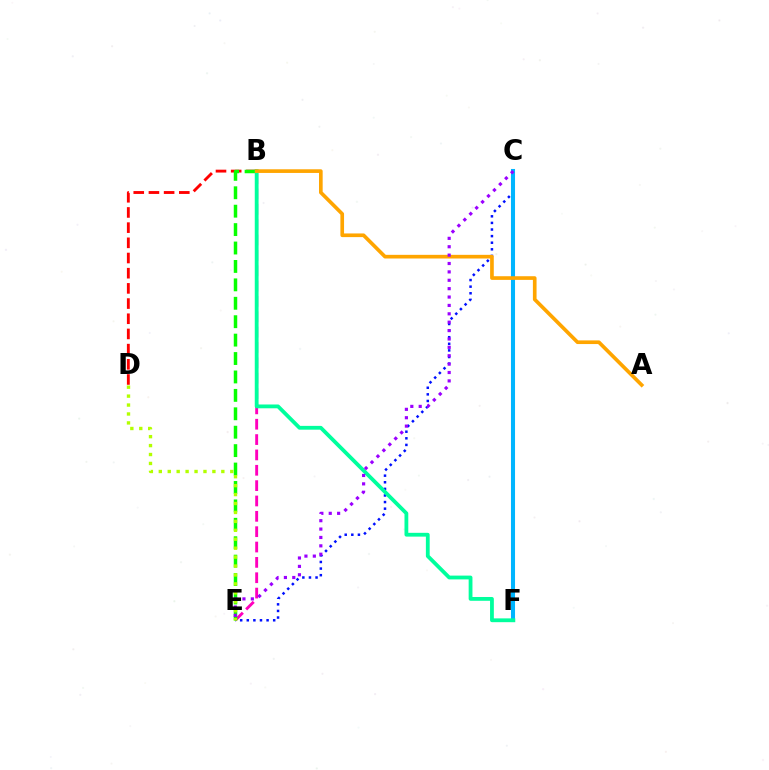{('B', 'D'): [{'color': '#ff0000', 'line_style': 'dashed', 'thickness': 2.06}], ('C', 'E'): [{'color': '#0010ff', 'line_style': 'dotted', 'thickness': 1.79}, {'color': '#9b00ff', 'line_style': 'dotted', 'thickness': 2.28}], ('B', 'E'): [{'color': '#ff00bd', 'line_style': 'dashed', 'thickness': 2.09}, {'color': '#08ff00', 'line_style': 'dashed', 'thickness': 2.5}], ('C', 'F'): [{'color': '#00b5ff', 'line_style': 'solid', 'thickness': 2.92}], ('B', 'F'): [{'color': '#00ff9d', 'line_style': 'solid', 'thickness': 2.73}], ('A', 'B'): [{'color': '#ffa500', 'line_style': 'solid', 'thickness': 2.64}], ('D', 'E'): [{'color': '#b3ff00', 'line_style': 'dotted', 'thickness': 2.43}]}